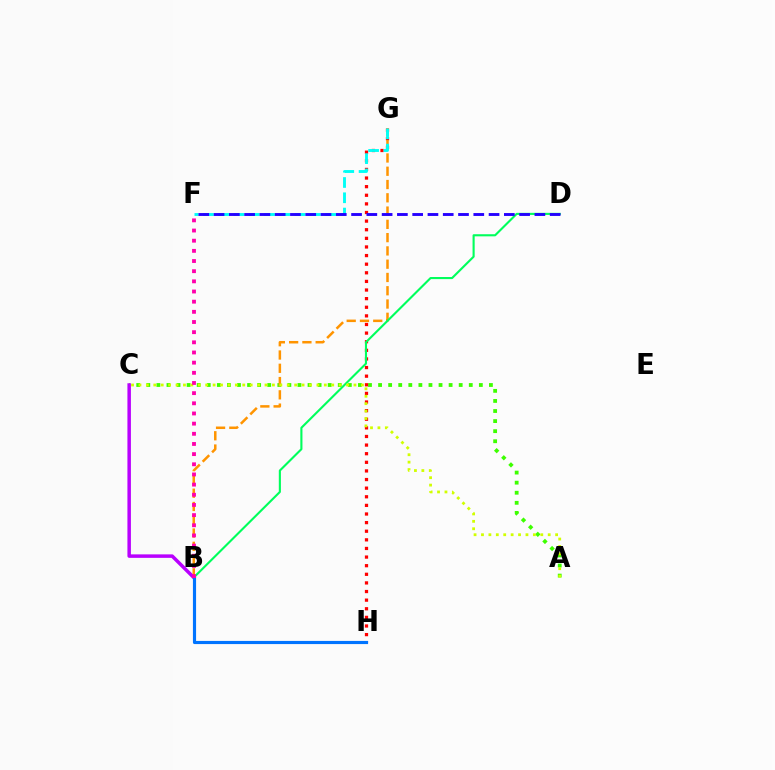{('A', 'C'): [{'color': '#3dff00', 'line_style': 'dotted', 'thickness': 2.74}, {'color': '#d1ff00', 'line_style': 'dotted', 'thickness': 2.01}], ('G', 'H'): [{'color': '#ff0000', 'line_style': 'dotted', 'thickness': 2.34}], ('B', 'G'): [{'color': '#ff9400', 'line_style': 'dashed', 'thickness': 1.8}], ('B', 'C'): [{'color': '#b900ff', 'line_style': 'solid', 'thickness': 2.51}], ('B', 'D'): [{'color': '#00ff5c', 'line_style': 'solid', 'thickness': 1.52}], ('F', 'G'): [{'color': '#00fff6', 'line_style': 'dashed', 'thickness': 2.08}], ('D', 'F'): [{'color': '#2500ff', 'line_style': 'dashed', 'thickness': 2.08}], ('B', 'H'): [{'color': '#0074ff', 'line_style': 'solid', 'thickness': 2.26}], ('B', 'F'): [{'color': '#ff00ac', 'line_style': 'dotted', 'thickness': 2.76}]}